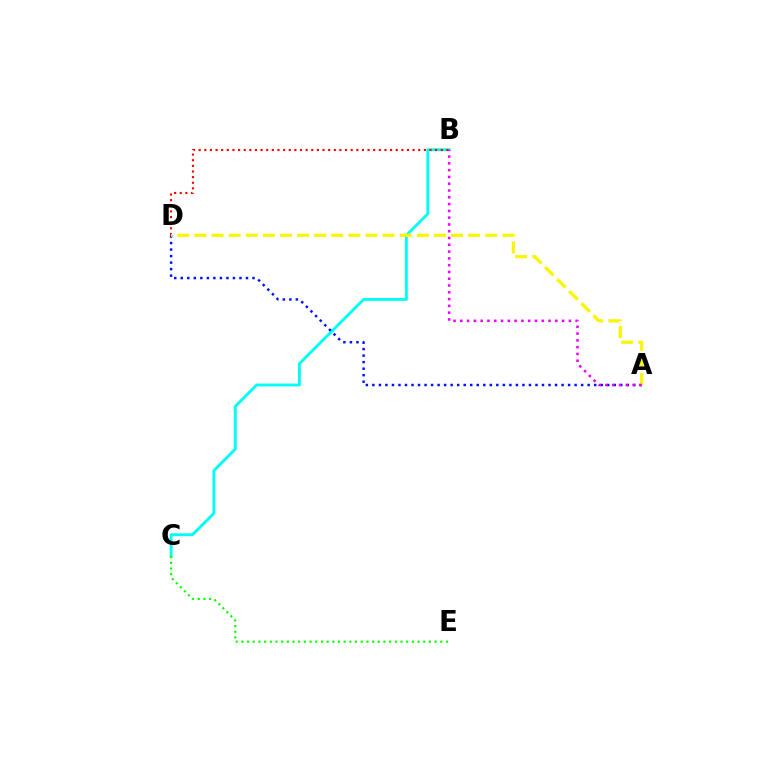{('B', 'C'): [{'color': '#00fff6', 'line_style': 'solid', 'thickness': 2.07}], ('C', 'E'): [{'color': '#08ff00', 'line_style': 'dotted', 'thickness': 1.54}], ('A', 'D'): [{'color': '#0010ff', 'line_style': 'dotted', 'thickness': 1.77}, {'color': '#fcf500', 'line_style': 'dashed', 'thickness': 2.32}], ('B', 'D'): [{'color': '#ff0000', 'line_style': 'dotted', 'thickness': 1.53}], ('A', 'B'): [{'color': '#ee00ff', 'line_style': 'dotted', 'thickness': 1.84}]}